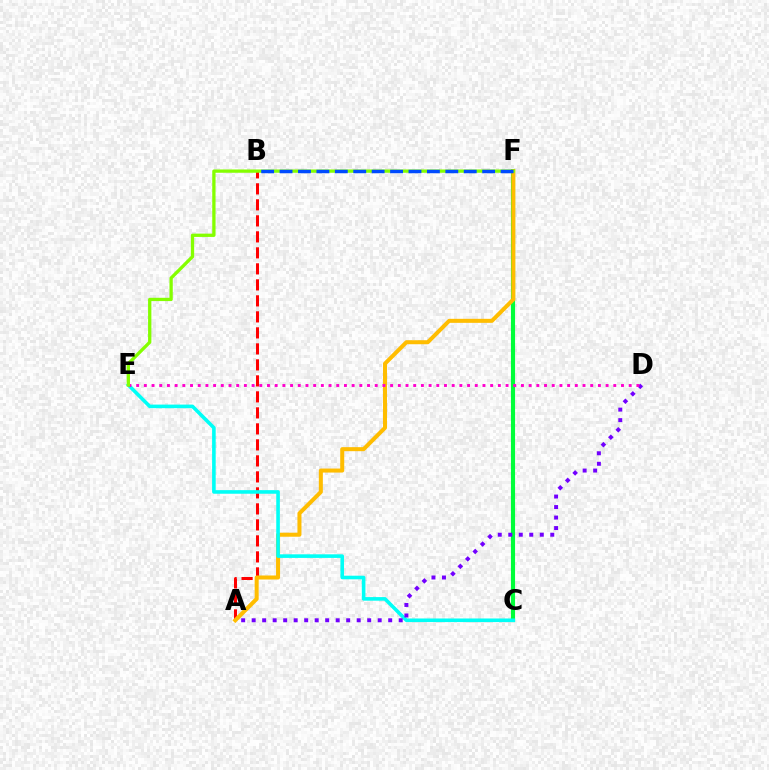{('C', 'F'): [{'color': '#00ff39', 'line_style': 'solid', 'thickness': 2.97}], ('A', 'B'): [{'color': '#ff0000', 'line_style': 'dashed', 'thickness': 2.17}], ('A', 'F'): [{'color': '#ffbd00', 'line_style': 'solid', 'thickness': 2.89}], ('C', 'E'): [{'color': '#00fff6', 'line_style': 'solid', 'thickness': 2.59}], ('A', 'D'): [{'color': '#7200ff', 'line_style': 'dotted', 'thickness': 2.85}], ('D', 'E'): [{'color': '#ff00cf', 'line_style': 'dotted', 'thickness': 2.09}], ('E', 'F'): [{'color': '#84ff00', 'line_style': 'solid', 'thickness': 2.37}], ('B', 'F'): [{'color': '#004bff', 'line_style': 'dashed', 'thickness': 2.5}]}